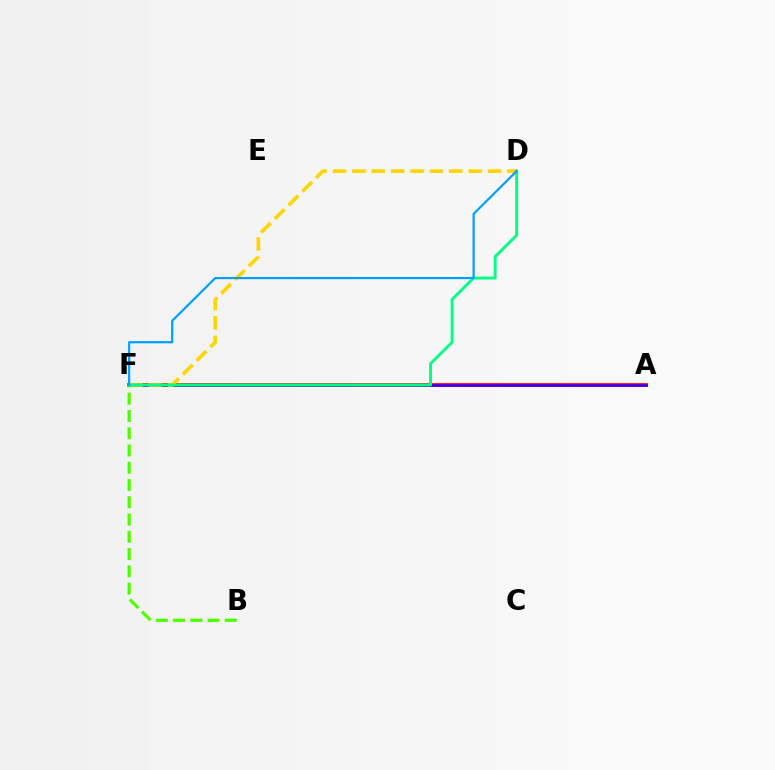{('A', 'F'): [{'color': '#ff00ed', 'line_style': 'solid', 'thickness': 2.05}, {'color': '#ff0000', 'line_style': 'solid', 'thickness': 2.69}, {'color': '#3700ff', 'line_style': 'solid', 'thickness': 1.86}], ('D', 'F'): [{'color': '#ffd500', 'line_style': 'dashed', 'thickness': 2.63}, {'color': '#00ff86', 'line_style': 'solid', 'thickness': 2.1}, {'color': '#009eff', 'line_style': 'solid', 'thickness': 1.58}], ('B', 'F'): [{'color': '#4fff00', 'line_style': 'dashed', 'thickness': 2.34}]}